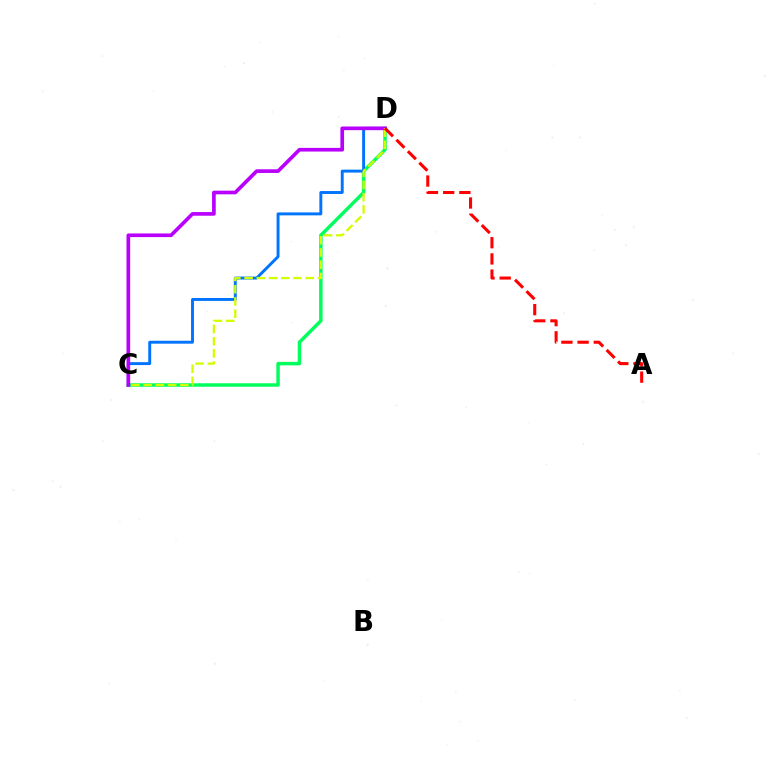{('C', 'D'): [{'color': '#00ff5c', 'line_style': 'solid', 'thickness': 2.49}, {'color': '#0074ff', 'line_style': 'solid', 'thickness': 2.1}, {'color': '#b900ff', 'line_style': 'solid', 'thickness': 2.64}, {'color': '#d1ff00', 'line_style': 'dashed', 'thickness': 1.66}], ('A', 'D'): [{'color': '#ff0000', 'line_style': 'dashed', 'thickness': 2.2}]}